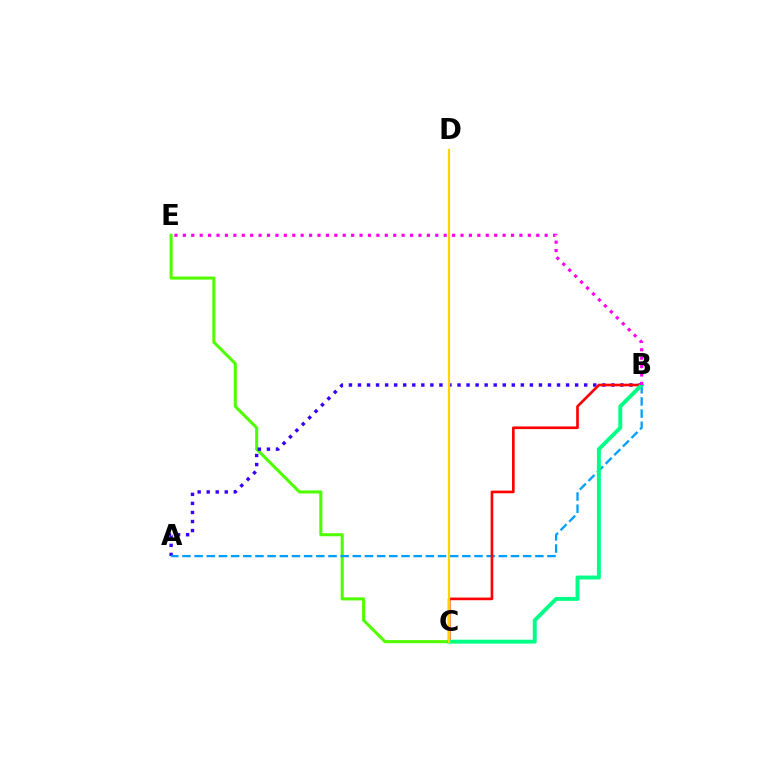{('C', 'E'): [{'color': '#4fff00', 'line_style': 'solid', 'thickness': 2.2}], ('A', 'B'): [{'color': '#3700ff', 'line_style': 'dotted', 'thickness': 2.46}, {'color': '#009eff', 'line_style': 'dashed', 'thickness': 1.65}], ('B', 'C'): [{'color': '#ff0000', 'line_style': 'solid', 'thickness': 1.91}, {'color': '#00ff86', 'line_style': 'solid', 'thickness': 2.82}], ('B', 'E'): [{'color': '#ff00ed', 'line_style': 'dotted', 'thickness': 2.29}], ('C', 'D'): [{'color': '#ffd500', 'line_style': 'solid', 'thickness': 1.6}]}